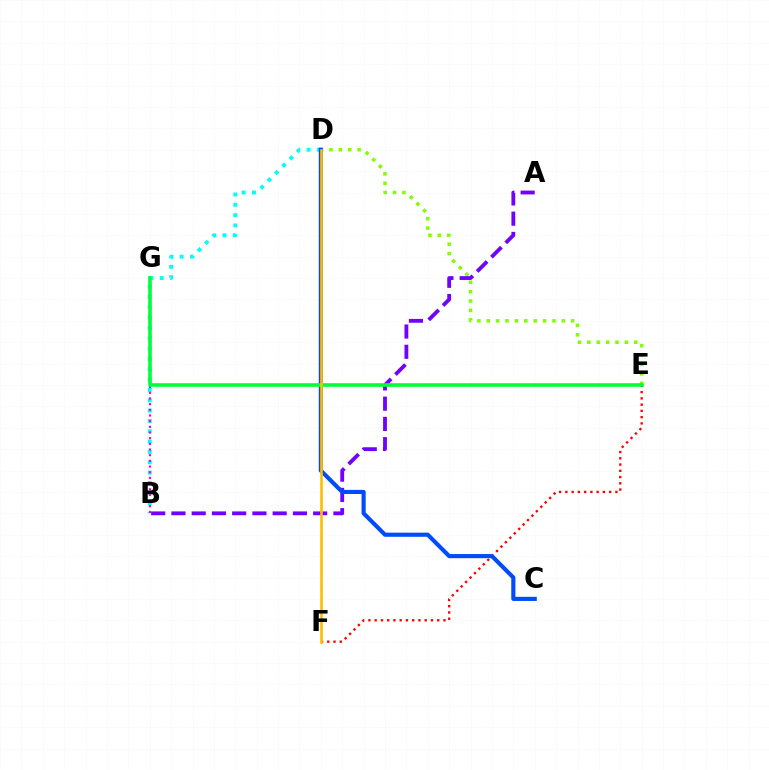{('B', 'D'): [{'color': '#00fff6', 'line_style': 'dotted', 'thickness': 2.81}], ('E', 'F'): [{'color': '#ff0000', 'line_style': 'dotted', 'thickness': 1.7}], ('D', 'E'): [{'color': '#84ff00', 'line_style': 'dotted', 'thickness': 2.55}], ('A', 'B'): [{'color': '#7200ff', 'line_style': 'dashed', 'thickness': 2.75}], ('C', 'D'): [{'color': '#004bff', 'line_style': 'solid', 'thickness': 2.97}], ('B', 'G'): [{'color': '#ff00cf', 'line_style': 'dotted', 'thickness': 1.54}], ('E', 'G'): [{'color': '#00ff39', 'line_style': 'solid', 'thickness': 2.58}], ('D', 'F'): [{'color': '#ffbd00', 'line_style': 'solid', 'thickness': 1.88}]}